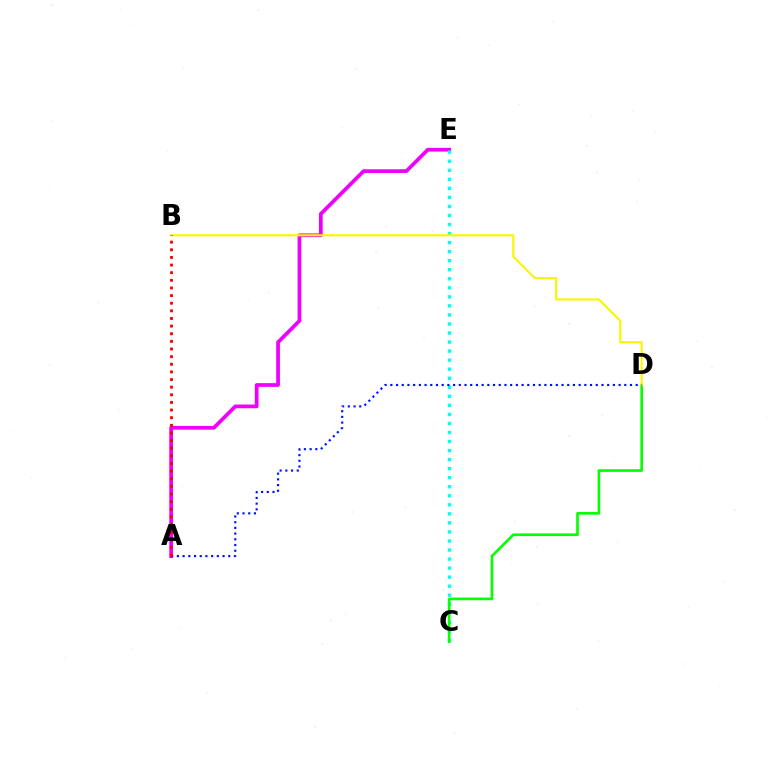{('A', 'E'): [{'color': '#ee00ff', 'line_style': 'solid', 'thickness': 2.69}], ('C', 'E'): [{'color': '#00fff6', 'line_style': 'dotted', 'thickness': 2.46}], ('C', 'D'): [{'color': '#08ff00', 'line_style': 'solid', 'thickness': 1.92}], ('B', 'D'): [{'color': '#fcf500', 'line_style': 'solid', 'thickness': 1.54}], ('A', 'D'): [{'color': '#0010ff', 'line_style': 'dotted', 'thickness': 1.55}], ('A', 'B'): [{'color': '#ff0000', 'line_style': 'dotted', 'thickness': 2.07}]}